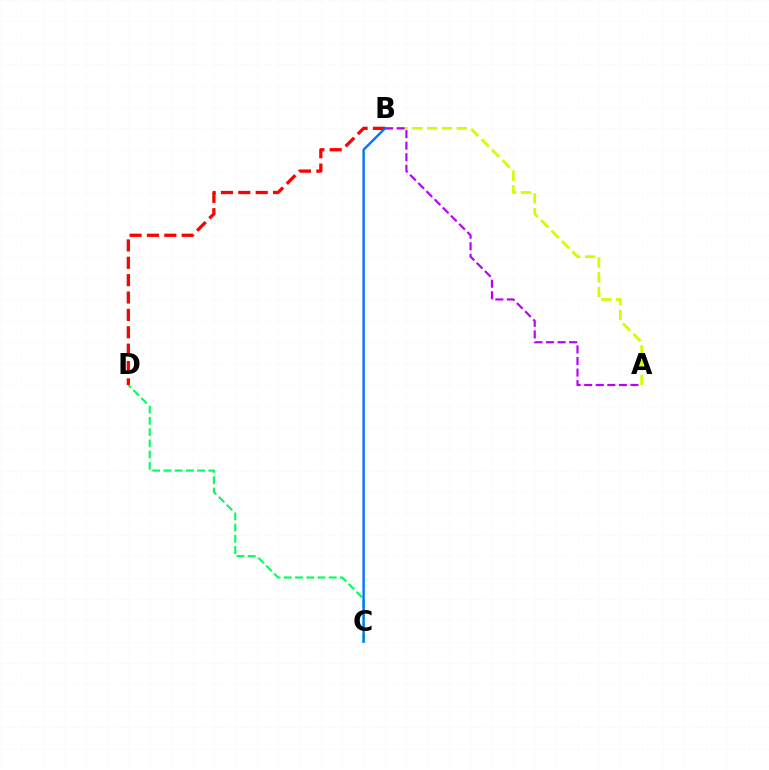{('A', 'B'): [{'color': '#d1ff00', 'line_style': 'dashed', 'thickness': 2.0}, {'color': '#b900ff', 'line_style': 'dashed', 'thickness': 1.57}], ('C', 'D'): [{'color': '#00ff5c', 'line_style': 'dashed', 'thickness': 1.53}], ('B', 'D'): [{'color': '#ff0000', 'line_style': 'dashed', 'thickness': 2.36}], ('B', 'C'): [{'color': '#0074ff', 'line_style': 'solid', 'thickness': 1.73}]}